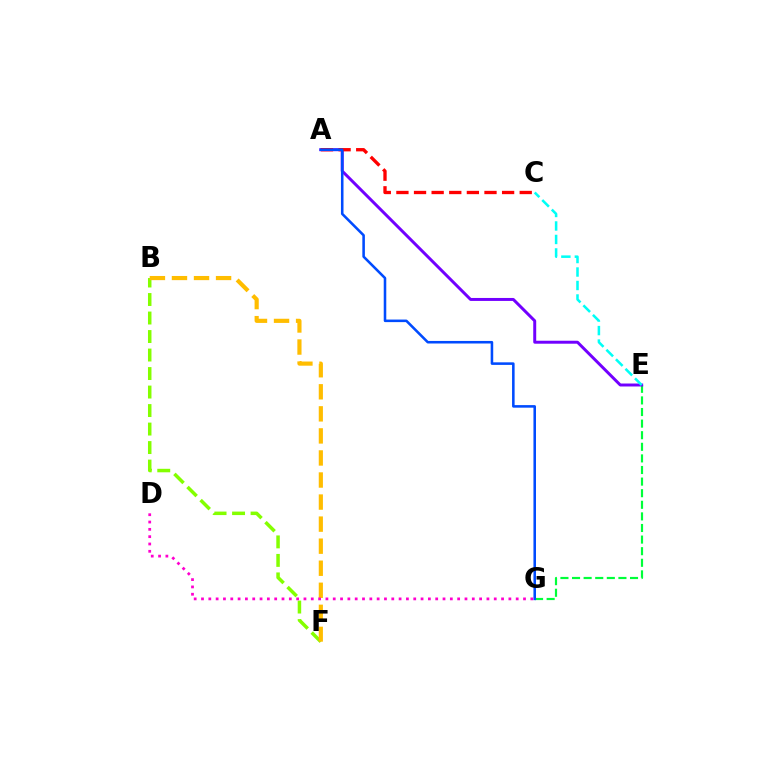{('E', 'G'): [{'color': '#00ff39', 'line_style': 'dashed', 'thickness': 1.58}], ('A', 'E'): [{'color': '#7200ff', 'line_style': 'solid', 'thickness': 2.14}], ('A', 'C'): [{'color': '#ff0000', 'line_style': 'dashed', 'thickness': 2.39}], ('B', 'F'): [{'color': '#84ff00', 'line_style': 'dashed', 'thickness': 2.51}, {'color': '#ffbd00', 'line_style': 'dashed', 'thickness': 3.0}], ('A', 'G'): [{'color': '#004bff', 'line_style': 'solid', 'thickness': 1.84}], ('C', 'E'): [{'color': '#00fff6', 'line_style': 'dashed', 'thickness': 1.83}], ('D', 'G'): [{'color': '#ff00cf', 'line_style': 'dotted', 'thickness': 1.99}]}